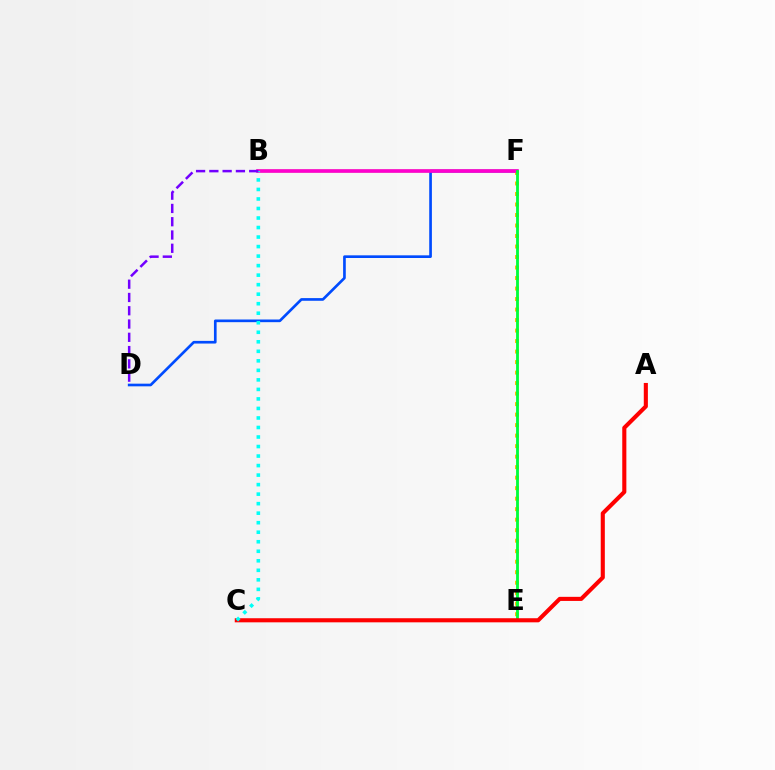{('B', 'F'): [{'color': '#84ff00', 'line_style': 'solid', 'thickness': 1.77}, {'color': '#ff00cf', 'line_style': 'solid', 'thickness': 2.63}], ('D', 'F'): [{'color': '#004bff', 'line_style': 'solid', 'thickness': 1.92}], ('E', 'F'): [{'color': '#ffbd00', 'line_style': 'dotted', 'thickness': 2.85}, {'color': '#00ff39', 'line_style': 'solid', 'thickness': 2.04}], ('A', 'C'): [{'color': '#ff0000', 'line_style': 'solid', 'thickness': 2.95}], ('B', 'C'): [{'color': '#00fff6', 'line_style': 'dotted', 'thickness': 2.59}], ('B', 'D'): [{'color': '#7200ff', 'line_style': 'dashed', 'thickness': 1.8}]}